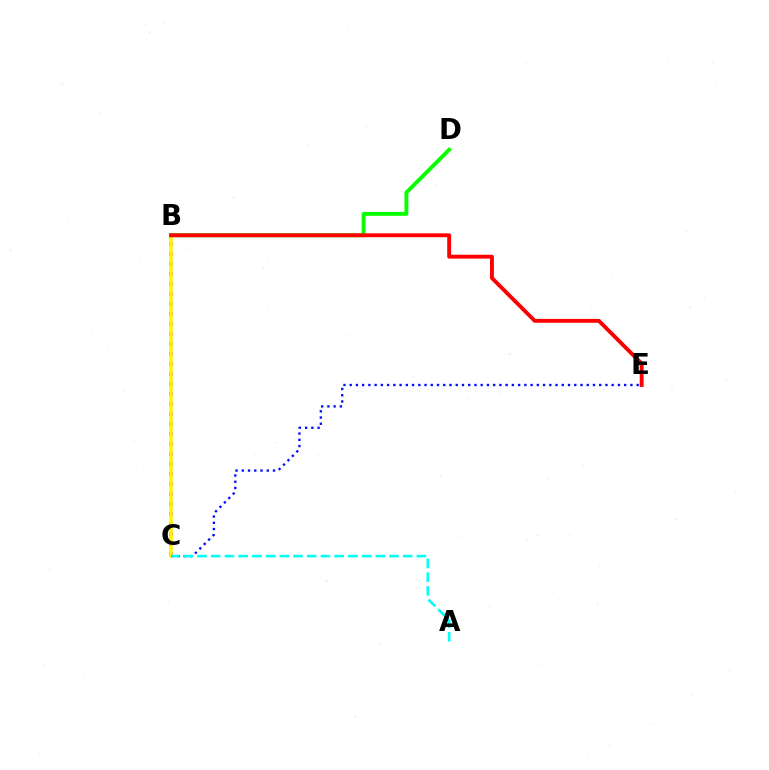{('B', 'C'): [{'color': '#ee00ff', 'line_style': 'dotted', 'thickness': 2.72}, {'color': '#fcf500', 'line_style': 'solid', 'thickness': 2.53}], ('B', 'D'): [{'color': '#08ff00', 'line_style': 'solid', 'thickness': 2.81}], ('B', 'E'): [{'color': '#ff0000', 'line_style': 'solid', 'thickness': 2.8}], ('C', 'E'): [{'color': '#0010ff', 'line_style': 'dotted', 'thickness': 1.69}], ('A', 'C'): [{'color': '#00fff6', 'line_style': 'dashed', 'thickness': 1.86}]}